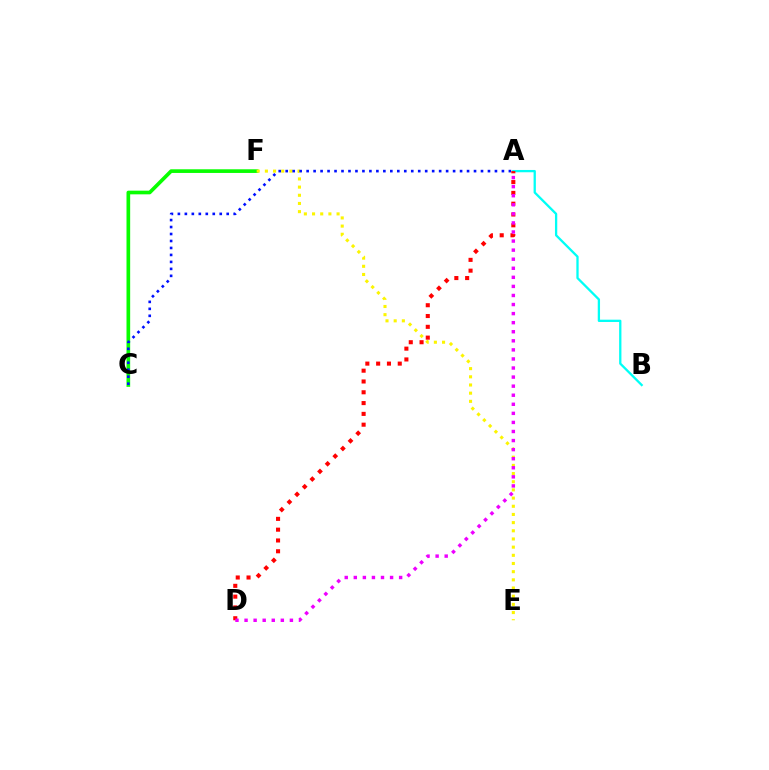{('C', 'F'): [{'color': '#08ff00', 'line_style': 'solid', 'thickness': 2.64}], ('A', 'B'): [{'color': '#00fff6', 'line_style': 'solid', 'thickness': 1.65}], ('E', 'F'): [{'color': '#fcf500', 'line_style': 'dotted', 'thickness': 2.22}], ('A', 'C'): [{'color': '#0010ff', 'line_style': 'dotted', 'thickness': 1.89}], ('A', 'D'): [{'color': '#ff0000', 'line_style': 'dotted', 'thickness': 2.93}, {'color': '#ee00ff', 'line_style': 'dotted', 'thickness': 2.46}]}